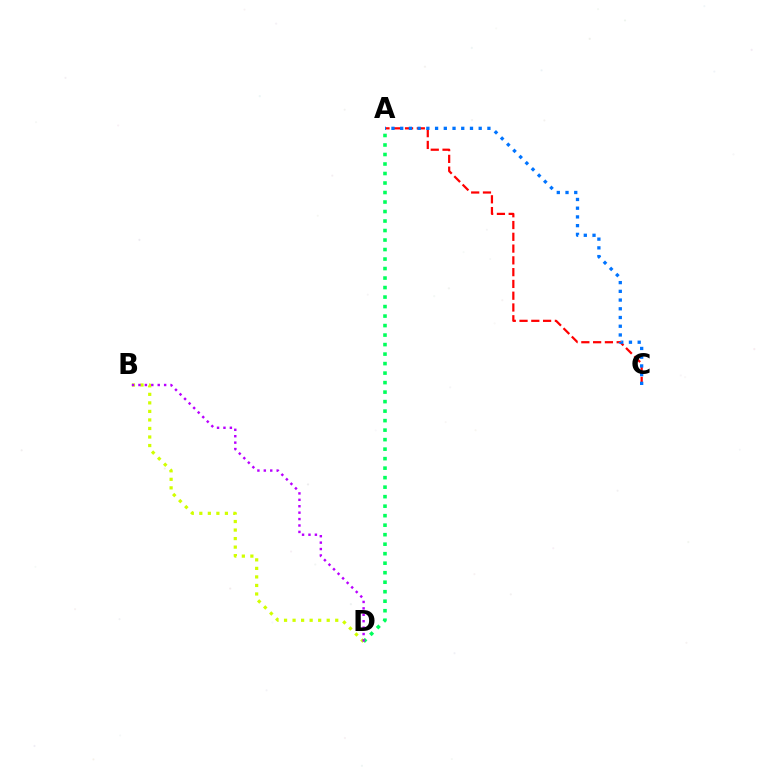{('A', 'C'): [{'color': '#ff0000', 'line_style': 'dashed', 'thickness': 1.6}, {'color': '#0074ff', 'line_style': 'dotted', 'thickness': 2.37}], ('A', 'D'): [{'color': '#00ff5c', 'line_style': 'dotted', 'thickness': 2.58}], ('B', 'D'): [{'color': '#d1ff00', 'line_style': 'dotted', 'thickness': 2.32}, {'color': '#b900ff', 'line_style': 'dotted', 'thickness': 1.74}]}